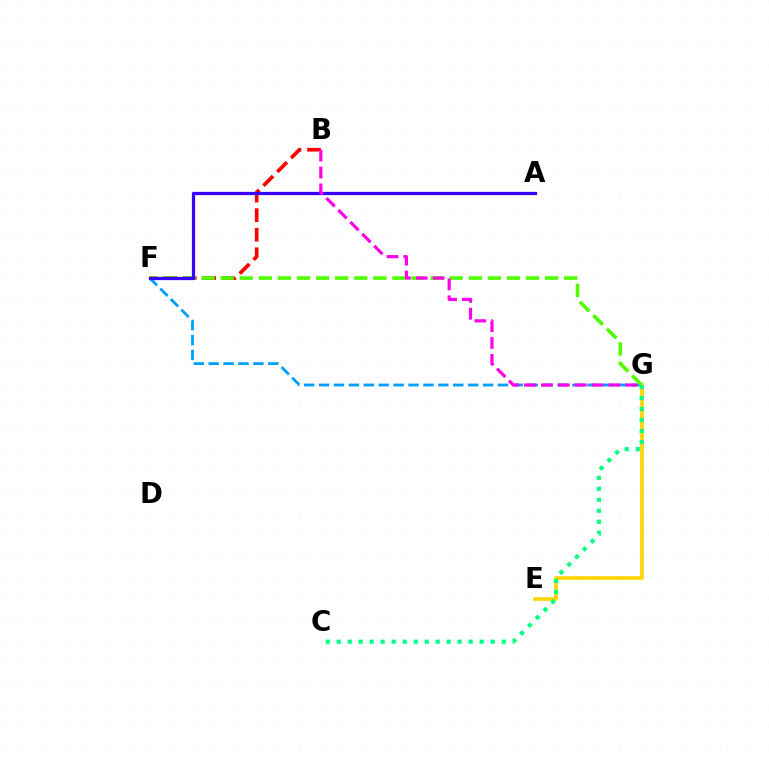{('E', 'G'): [{'color': '#ffd500', 'line_style': 'solid', 'thickness': 2.64}], ('F', 'G'): [{'color': '#009eff', 'line_style': 'dashed', 'thickness': 2.03}, {'color': '#4fff00', 'line_style': 'dashed', 'thickness': 2.59}], ('B', 'F'): [{'color': '#ff0000', 'line_style': 'dashed', 'thickness': 2.66}], ('C', 'G'): [{'color': '#00ff86', 'line_style': 'dotted', 'thickness': 2.99}], ('A', 'F'): [{'color': '#3700ff', 'line_style': 'solid', 'thickness': 2.33}], ('B', 'G'): [{'color': '#ff00ed', 'line_style': 'dashed', 'thickness': 2.29}]}